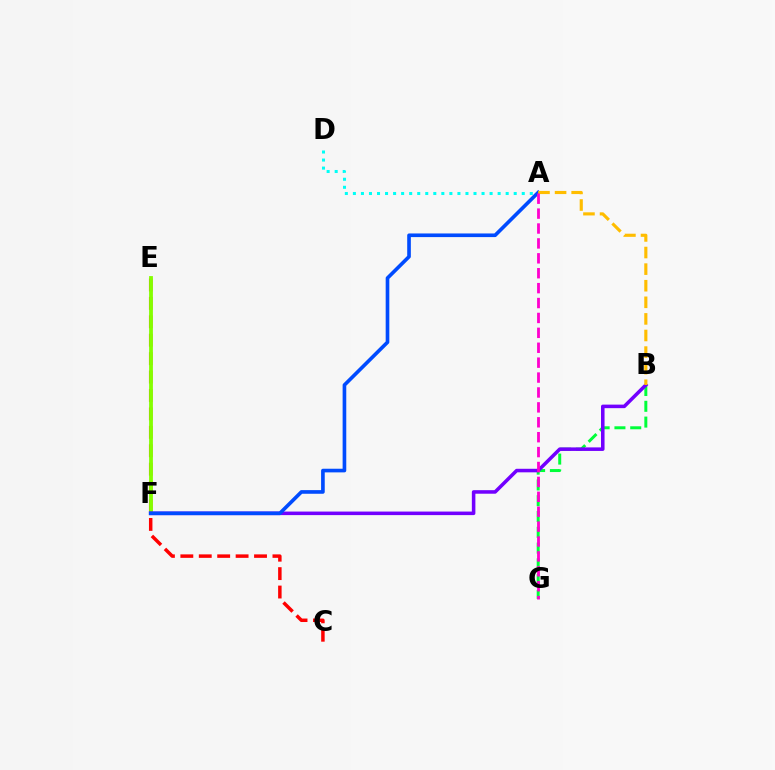{('A', 'D'): [{'color': '#00fff6', 'line_style': 'dotted', 'thickness': 2.18}], ('C', 'E'): [{'color': '#ff0000', 'line_style': 'dashed', 'thickness': 2.5}], ('B', 'G'): [{'color': '#00ff39', 'line_style': 'dashed', 'thickness': 2.15}], ('E', 'F'): [{'color': '#84ff00', 'line_style': 'solid', 'thickness': 2.74}], ('B', 'F'): [{'color': '#7200ff', 'line_style': 'solid', 'thickness': 2.55}], ('A', 'F'): [{'color': '#004bff', 'line_style': 'solid', 'thickness': 2.62}], ('A', 'B'): [{'color': '#ffbd00', 'line_style': 'dashed', 'thickness': 2.25}], ('A', 'G'): [{'color': '#ff00cf', 'line_style': 'dashed', 'thickness': 2.02}]}